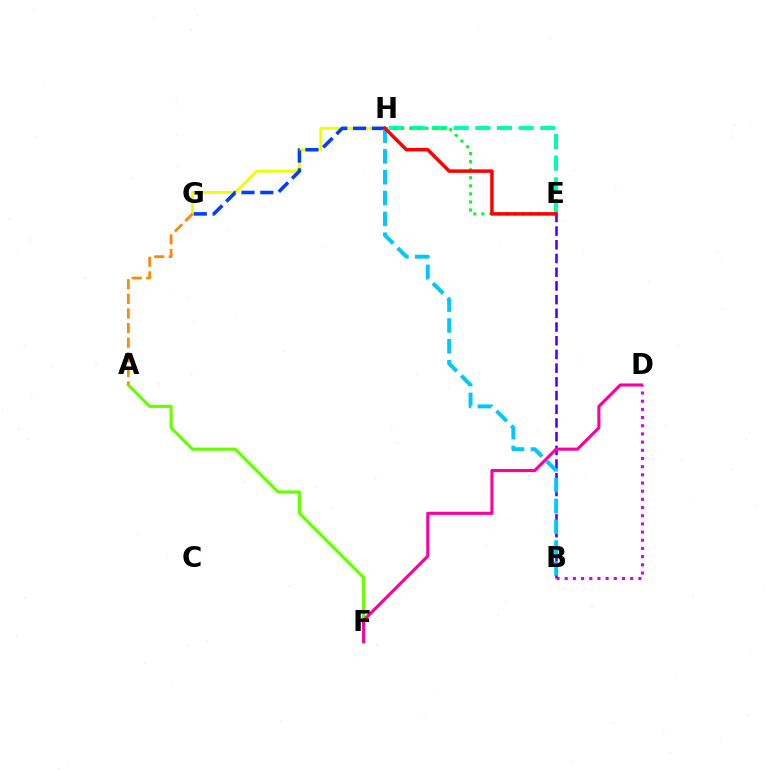{('E', 'H'): [{'color': '#00ffaf', 'line_style': 'dashed', 'thickness': 2.94}, {'color': '#00ff27', 'line_style': 'dotted', 'thickness': 2.19}, {'color': '#ff0000', 'line_style': 'solid', 'thickness': 2.51}], ('A', 'F'): [{'color': '#66ff00', 'line_style': 'solid', 'thickness': 2.25}], ('B', 'E'): [{'color': '#4f00ff', 'line_style': 'dashed', 'thickness': 1.86}], ('G', 'H'): [{'color': '#eeff00', 'line_style': 'solid', 'thickness': 2.08}, {'color': '#003fff', 'line_style': 'dashed', 'thickness': 2.56}], ('D', 'F'): [{'color': '#ff00a0', 'line_style': 'solid', 'thickness': 2.23}], ('A', 'G'): [{'color': '#ff8800', 'line_style': 'dashed', 'thickness': 1.98}], ('B', 'H'): [{'color': '#00c7ff', 'line_style': 'dashed', 'thickness': 2.83}], ('B', 'D'): [{'color': '#d600ff', 'line_style': 'dotted', 'thickness': 2.22}]}